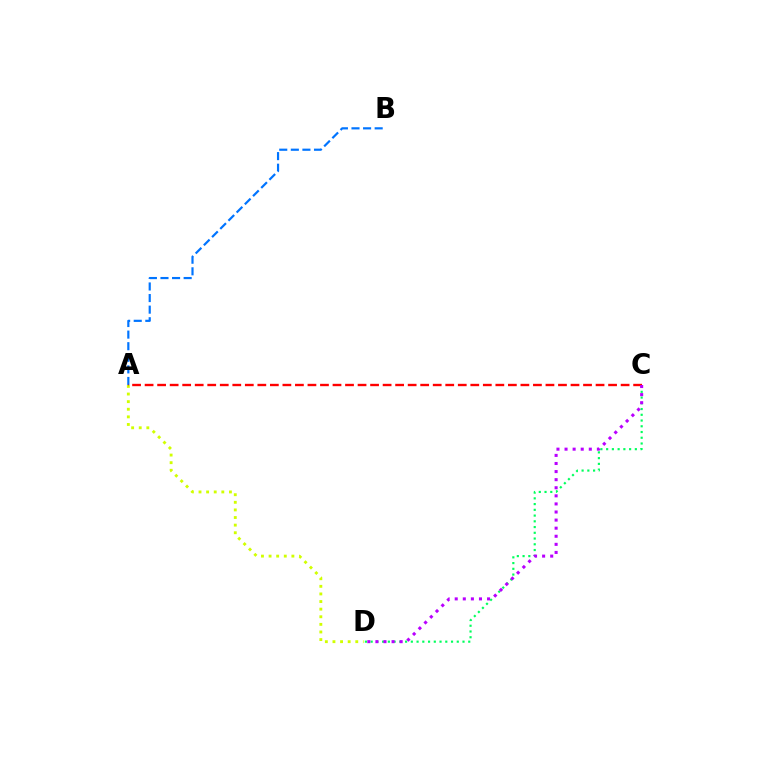{('C', 'D'): [{'color': '#00ff5c', 'line_style': 'dotted', 'thickness': 1.56}, {'color': '#b900ff', 'line_style': 'dotted', 'thickness': 2.2}], ('A', 'D'): [{'color': '#d1ff00', 'line_style': 'dotted', 'thickness': 2.07}], ('A', 'B'): [{'color': '#0074ff', 'line_style': 'dashed', 'thickness': 1.57}], ('A', 'C'): [{'color': '#ff0000', 'line_style': 'dashed', 'thickness': 1.7}]}